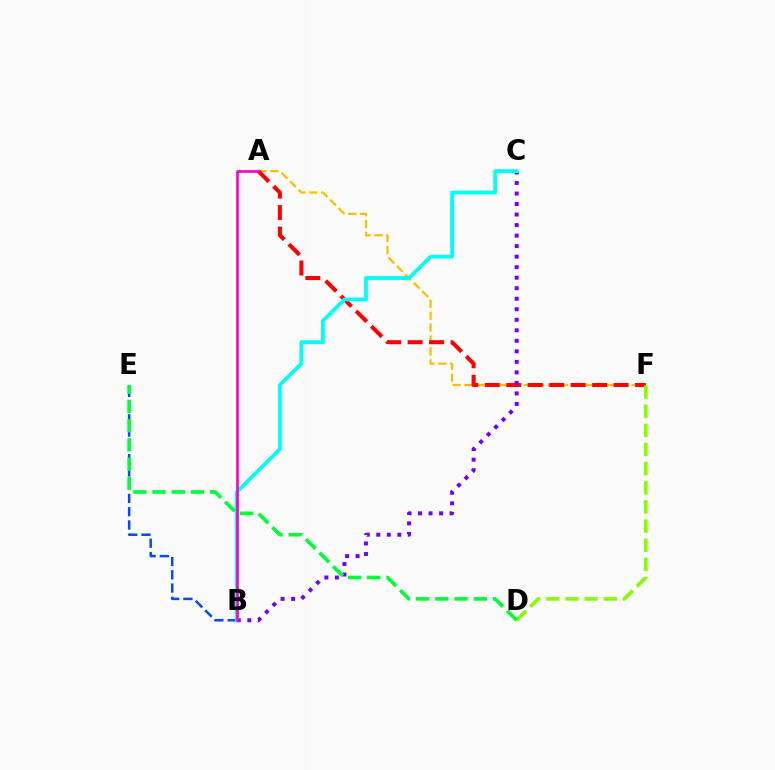{('A', 'F'): [{'color': '#ffbd00', 'line_style': 'dashed', 'thickness': 1.62}, {'color': '#ff0000', 'line_style': 'dashed', 'thickness': 2.92}], ('B', 'E'): [{'color': '#004bff', 'line_style': 'dashed', 'thickness': 1.8}], ('D', 'F'): [{'color': '#84ff00', 'line_style': 'dashed', 'thickness': 2.6}], ('B', 'C'): [{'color': '#7200ff', 'line_style': 'dotted', 'thickness': 2.86}, {'color': '#00fff6', 'line_style': 'solid', 'thickness': 2.73}], ('D', 'E'): [{'color': '#00ff39', 'line_style': 'dashed', 'thickness': 2.61}], ('A', 'B'): [{'color': '#ff00cf', 'line_style': 'solid', 'thickness': 1.93}]}